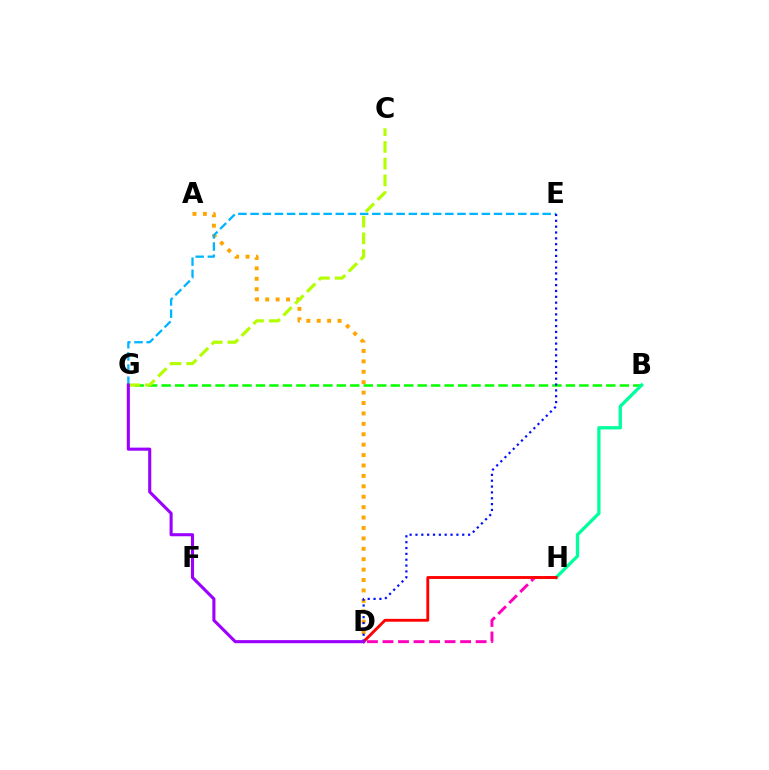{('B', 'G'): [{'color': '#08ff00', 'line_style': 'dashed', 'thickness': 1.83}], ('B', 'H'): [{'color': '#00ff9d', 'line_style': 'solid', 'thickness': 2.37}], ('A', 'D'): [{'color': '#ffa500', 'line_style': 'dotted', 'thickness': 2.83}], ('D', 'H'): [{'color': '#ff00bd', 'line_style': 'dashed', 'thickness': 2.11}, {'color': '#ff0000', 'line_style': 'solid', 'thickness': 2.06}], ('E', 'G'): [{'color': '#00b5ff', 'line_style': 'dashed', 'thickness': 1.65}], ('C', 'G'): [{'color': '#b3ff00', 'line_style': 'dashed', 'thickness': 2.27}], ('D', 'E'): [{'color': '#0010ff', 'line_style': 'dotted', 'thickness': 1.59}], ('D', 'G'): [{'color': '#9b00ff', 'line_style': 'solid', 'thickness': 2.22}]}